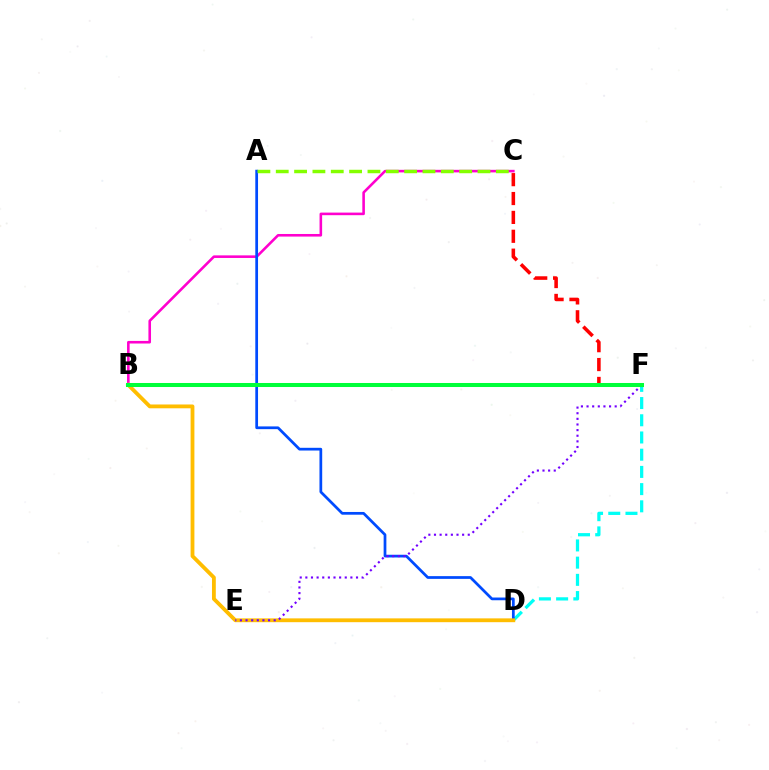{('C', 'F'): [{'color': '#ff0000', 'line_style': 'dashed', 'thickness': 2.56}], ('D', 'F'): [{'color': '#00fff6', 'line_style': 'dashed', 'thickness': 2.34}], ('B', 'C'): [{'color': '#ff00cf', 'line_style': 'solid', 'thickness': 1.86}], ('A', 'D'): [{'color': '#004bff', 'line_style': 'solid', 'thickness': 1.97}], ('B', 'D'): [{'color': '#ffbd00', 'line_style': 'solid', 'thickness': 2.75}], ('E', 'F'): [{'color': '#7200ff', 'line_style': 'dotted', 'thickness': 1.53}], ('A', 'C'): [{'color': '#84ff00', 'line_style': 'dashed', 'thickness': 2.49}], ('B', 'F'): [{'color': '#00ff39', 'line_style': 'solid', 'thickness': 2.9}]}